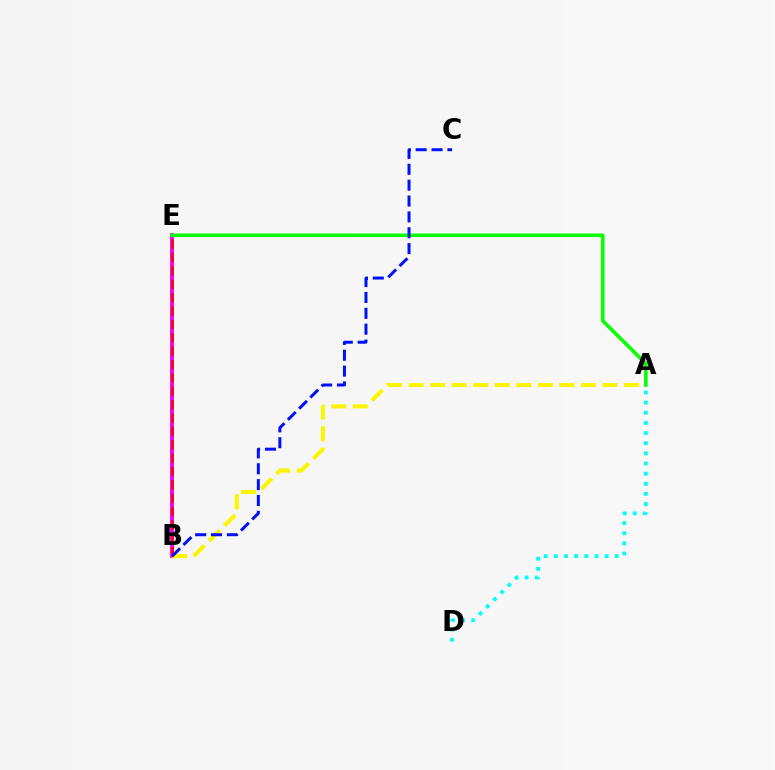{('B', 'E'): [{'color': '#ee00ff', 'line_style': 'solid', 'thickness': 2.76}, {'color': '#ff0000', 'line_style': 'dashed', 'thickness': 1.82}], ('A', 'B'): [{'color': '#fcf500', 'line_style': 'dashed', 'thickness': 2.93}], ('A', 'D'): [{'color': '#00fff6', 'line_style': 'dotted', 'thickness': 2.76}], ('A', 'E'): [{'color': '#08ff00', 'line_style': 'solid', 'thickness': 2.57}], ('B', 'C'): [{'color': '#0010ff', 'line_style': 'dashed', 'thickness': 2.16}]}